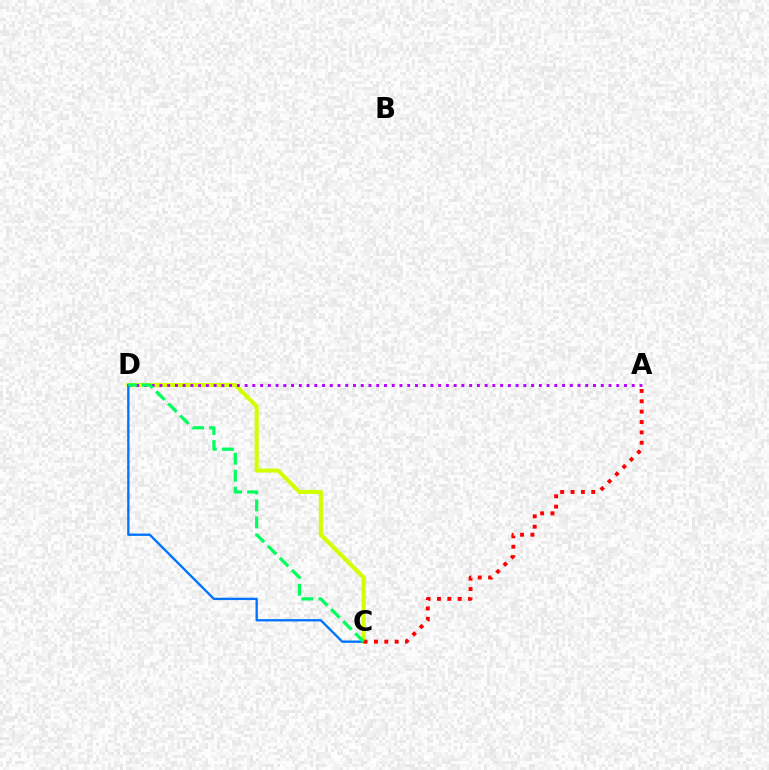{('C', 'D'): [{'color': '#d1ff00', 'line_style': 'solid', 'thickness': 2.92}, {'color': '#0074ff', 'line_style': 'solid', 'thickness': 1.68}, {'color': '#00ff5c', 'line_style': 'dashed', 'thickness': 2.31}], ('A', 'D'): [{'color': '#b900ff', 'line_style': 'dotted', 'thickness': 2.1}], ('A', 'C'): [{'color': '#ff0000', 'line_style': 'dotted', 'thickness': 2.82}]}